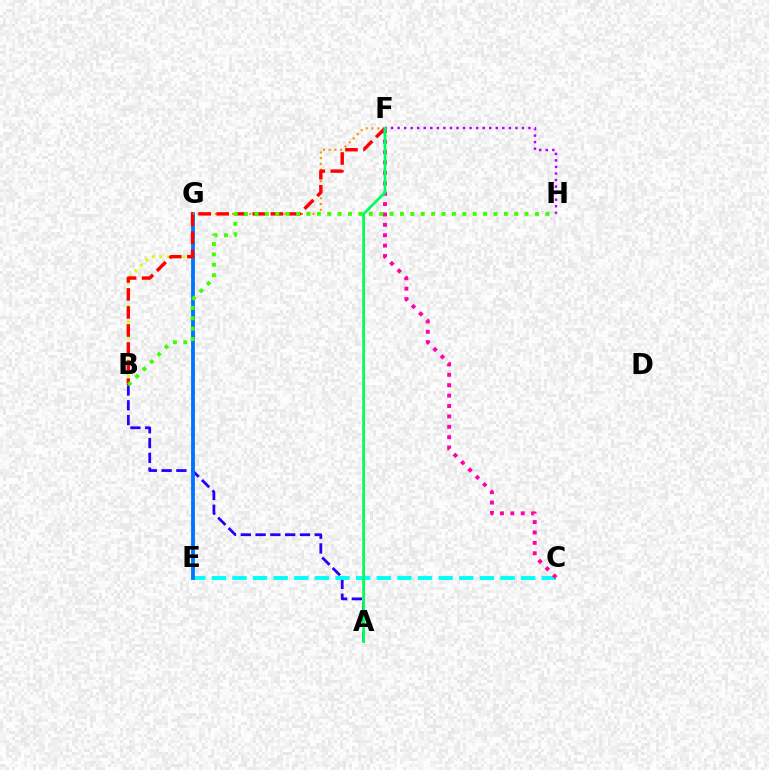{('A', 'B'): [{'color': '#2500ff', 'line_style': 'dashed', 'thickness': 2.01}], ('B', 'G'): [{'color': '#d1ff00', 'line_style': 'dotted', 'thickness': 2.1}], ('C', 'E'): [{'color': '#00fff6', 'line_style': 'dashed', 'thickness': 2.8}], ('E', 'G'): [{'color': '#0074ff', 'line_style': 'solid', 'thickness': 2.75}], ('F', 'G'): [{'color': '#ff9400', 'line_style': 'dotted', 'thickness': 1.56}], ('B', 'F'): [{'color': '#ff0000', 'line_style': 'dashed', 'thickness': 2.45}], ('C', 'F'): [{'color': '#ff00ac', 'line_style': 'dotted', 'thickness': 2.82}], ('F', 'H'): [{'color': '#b900ff', 'line_style': 'dotted', 'thickness': 1.78}], ('B', 'H'): [{'color': '#3dff00', 'line_style': 'dotted', 'thickness': 2.82}], ('A', 'F'): [{'color': '#00ff5c', 'line_style': 'solid', 'thickness': 2.01}]}